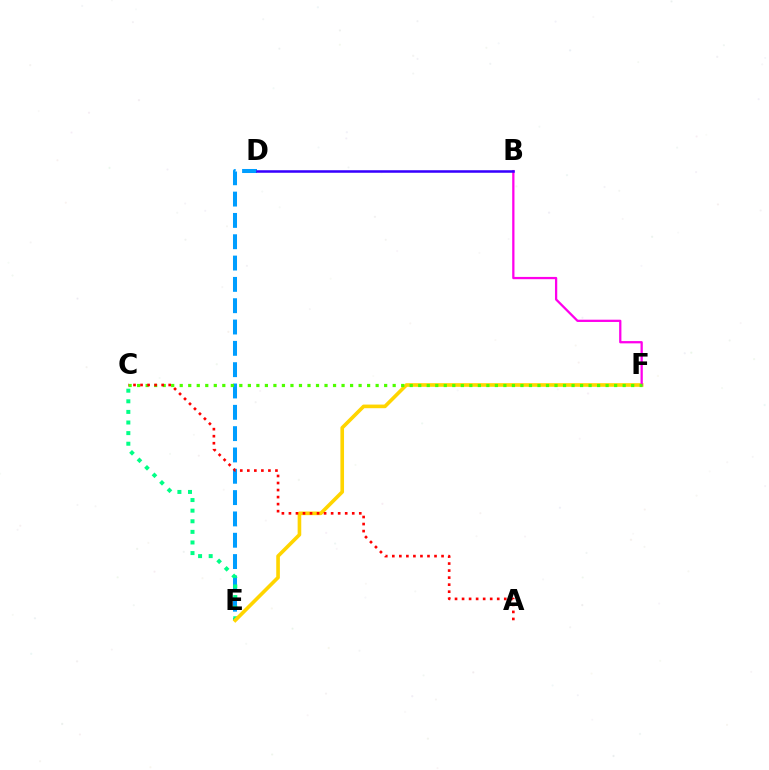{('D', 'E'): [{'color': '#009eff', 'line_style': 'dashed', 'thickness': 2.9}], ('C', 'E'): [{'color': '#00ff86', 'line_style': 'dotted', 'thickness': 2.88}], ('E', 'F'): [{'color': '#ffd500', 'line_style': 'solid', 'thickness': 2.61}], ('B', 'F'): [{'color': '#ff00ed', 'line_style': 'solid', 'thickness': 1.64}], ('B', 'D'): [{'color': '#3700ff', 'line_style': 'solid', 'thickness': 1.81}], ('C', 'F'): [{'color': '#4fff00', 'line_style': 'dotted', 'thickness': 2.31}], ('A', 'C'): [{'color': '#ff0000', 'line_style': 'dotted', 'thickness': 1.91}]}